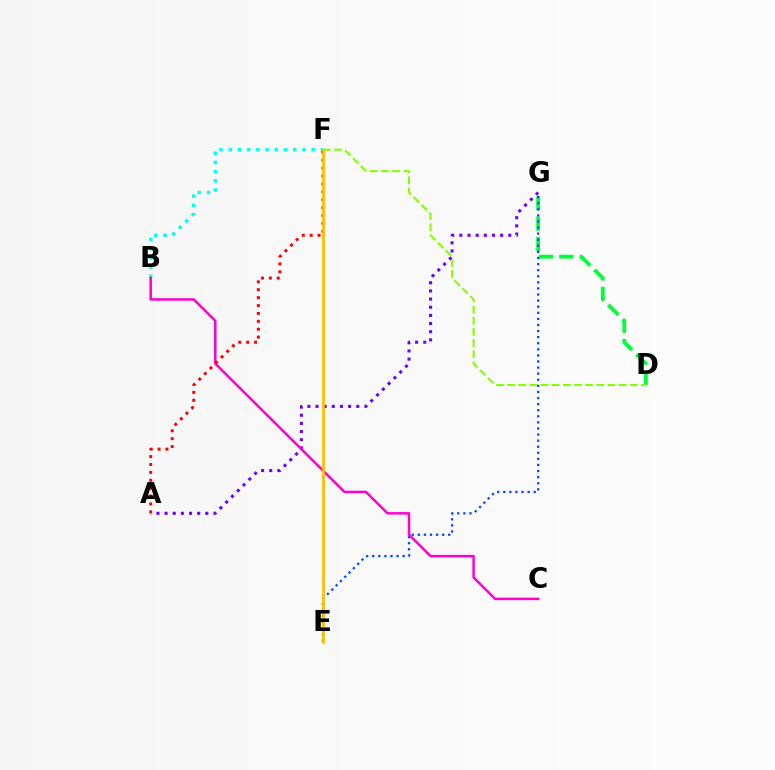{('D', 'G'): [{'color': '#00ff39', 'line_style': 'dashed', 'thickness': 2.77}], ('B', 'F'): [{'color': '#00fff6', 'line_style': 'dotted', 'thickness': 2.5}], ('A', 'G'): [{'color': '#7200ff', 'line_style': 'dotted', 'thickness': 2.22}], ('E', 'G'): [{'color': '#004bff', 'line_style': 'dotted', 'thickness': 1.65}], ('B', 'C'): [{'color': '#ff00cf', 'line_style': 'solid', 'thickness': 1.8}], ('A', 'F'): [{'color': '#ff0000', 'line_style': 'dotted', 'thickness': 2.14}], ('D', 'F'): [{'color': '#84ff00', 'line_style': 'dashed', 'thickness': 1.51}], ('E', 'F'): [{'color': '#ffbd00', 'line_style': 'solid', 'thickness': 1.98}]}